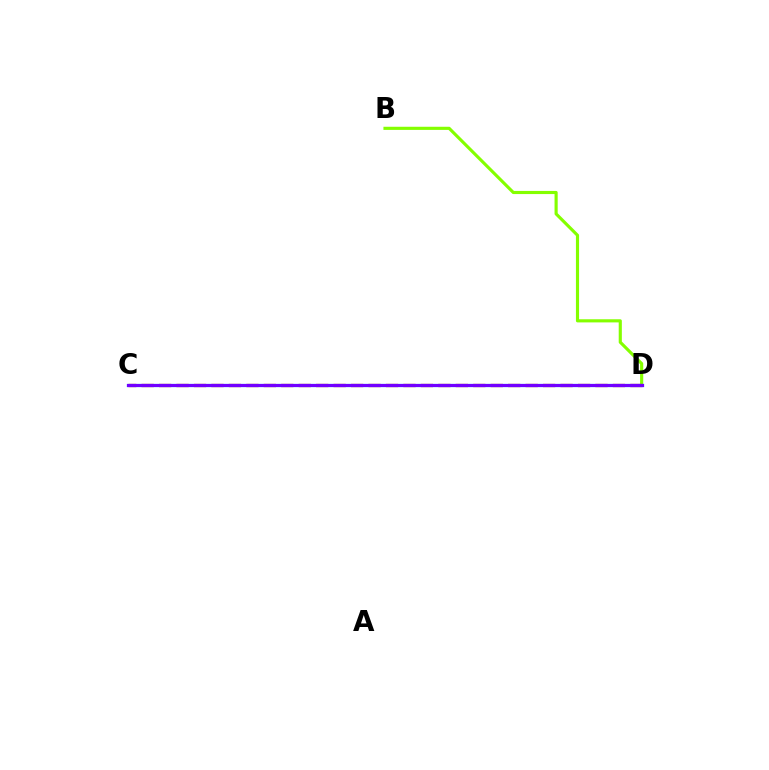{('B', 'D'): [{'color': '#84ff00', 'line_style': 'solid', 'thickness': 2.26}], ('C', 'D'): [{'color': '#ff0000', 'line_style': 'dashed', 'thickness': 2.37}, {'color': '#00fff6', 'line_style': 'solid', 'thickness': 2.28}, {'color': '#7200ff', 'line_style': 'solid', 'thickness': 2.29}]}